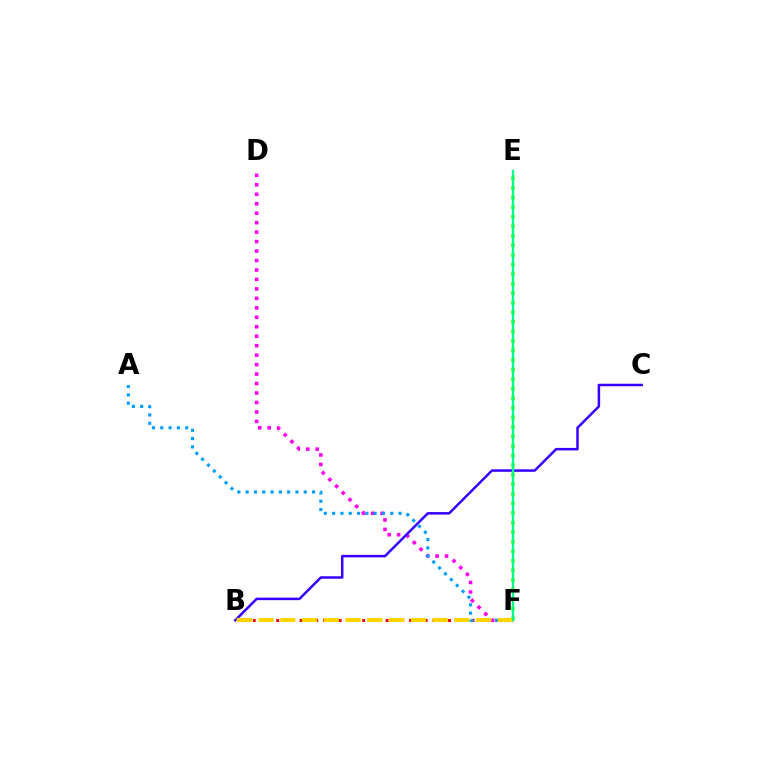{('B', 'F'): [{'color': '#ff0000', 'line_style': 'dotted', 'thickness': 2.12}, {'color': '#ffd500', 'line_style': 'dashed', 'thickness': 2.96}], ('D', 'F'): [{'color': '#ff00ed', 'line_style': 'dotted', 'thickness': 2.57}], ('B', 'C'): [{'color': '#3700ff', 'line_style': 'solid', 'thickness': 1.81}], ('E', 'F'): [{'color': '#4fff00', 'line_style': 'dotted', 'thickness': 2.6}, {'color': '#00ff86', 'line_style': 'solid', 'thickness': 1.68}], ('A', 'F'): [{'color': '#009eff', 'line_style': 'dotted', 'thickness': 2.25}]}